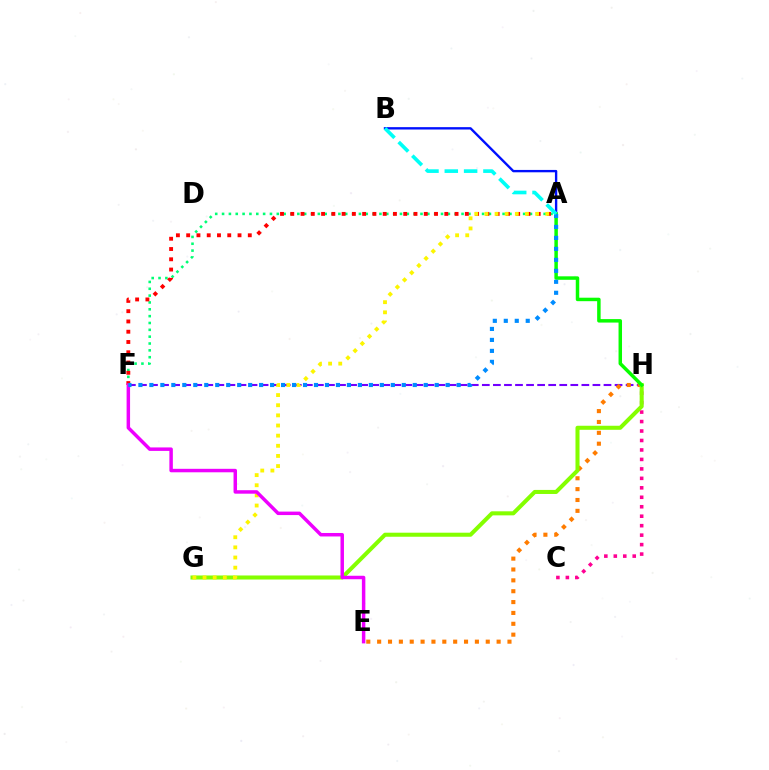{('F', 'H'): [{'color': '#7200ff', 'line_style': 'dashed', 'thickness': 1.5}], ('A', 'B'): [{'color': '#0010ff', 'line_style': 'solid', 'thickness': 1.7}, {'color': '#00fff6', 'line_style': 'dashed', 'thickness': 2.62}], ('C', 'H'): [{'color': '#ff0094', 'line_style': 'dotted', 'thickness': 2.57}], ('E', 'H'): [{'color': '#ff7c00', 'line_style': 'dotted', 'thickness': 2.95}], ('G', 'H'): [{'color': '#84ff00', 'line_style': 'solid', 'thickness': 2.91}], ('A', 'F'): [{'color': '#00ff74', 'line_style': 'dotted', 'thickness': 1.86}, {'color': '#ff0000', 'line_style': 'dotted', 'thickness': 2.79}, {'color': '#008cff', 'line_style': 'dotted', 'thickness': 2.98}], ('A', 'H'): [{'color': '#08ff00', 'line_style': 'solid', 'thickness': 2.5}], ('A', 'G'): [{'color': '#fcf500', 'line_style': 'dotted', 'thickness': 2.76}], ('E', 'F'): [{'color': '#ee00ff', 'line_style': 'solid', 'thickness': 2.5}]}